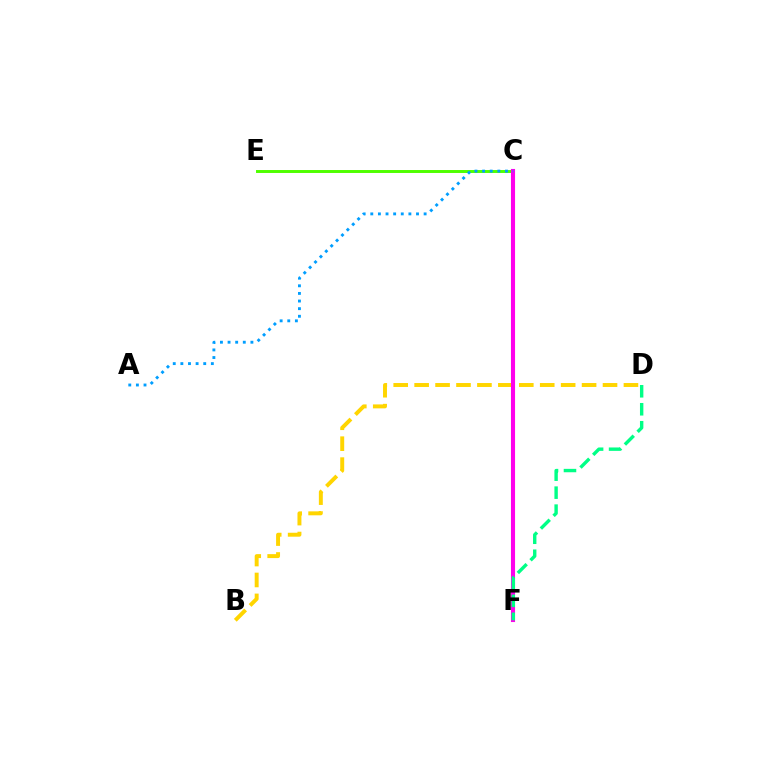{('C', 'F'): [{'color': '#ff0000', 'line_style': 'solid', 'thickness': 2.73}, {'color': '#3700ff', 'line_style': 'dotted', 'thickness': 2.73}, {'color': '#ff00ed', 'line_style': 'solid', 'thickness': 2.96}], ('C', 'E'): [{'color': '#4fff00', 'line_style': 'solid', 'thickness': 2.12}], ('B', 'D'): [{'color': '#ffd500', 'line_style': 'dashed', 'thickness': 2.84}], ('A', 'C'): [{'color': '#009eff', 'line_style': 'dotted', 'thickness': 2.07}], ('D', 'F'): [{'color': '#00ff86', 'line_style': 'dashed', 'thickness': 2.44}]}